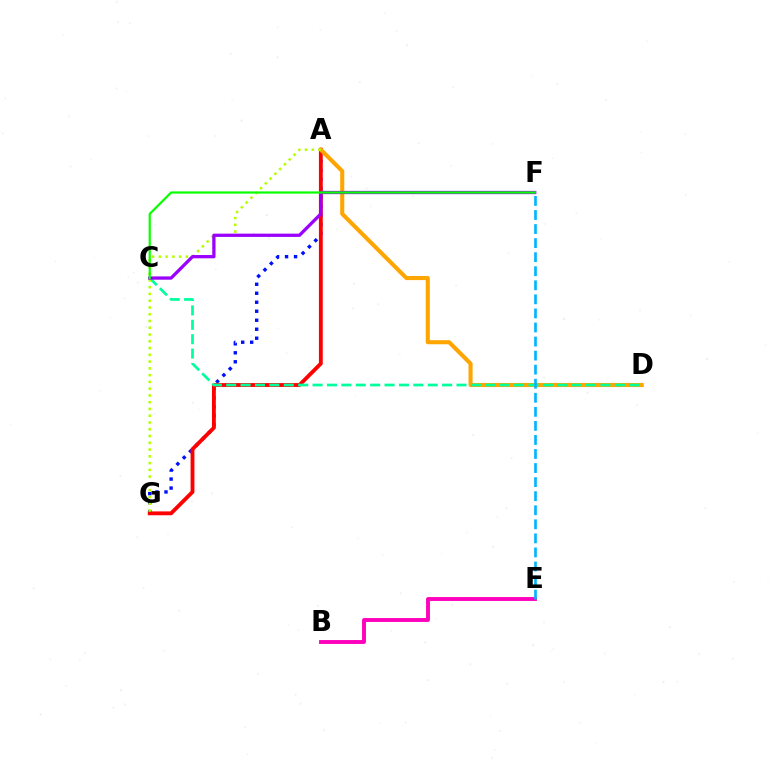{('A', 'G'): [{'color': '#0010ff', 'line_style': 'dotted', 'thickness': 2.44}, {'color': '#ff0000', 'line_style': 'solid', 'thickness': 2.76}, {'color': '#b3ff00', 'line_style': 'dotted', 'thickness': 1.84}], ('A', 'D'): [{'color': '#ffa500', 'line_style': 'solid', 'thickness': 2.93}], ('C', 'D'): [{'color': '#00ff9d', 'line_style': 'dashed', 'thickness': 1.96}], ('C', 'F'): [{'color': '#9b00ff', 'line_style': 'solid', 'thickness': 2.36}, {'color': '#08ff00', 'line_style': 'solid', 'thickness': 1.59}], ('B', 'E'): [{'color': '#ff00bd', 'line_style': 'solid', 'thickness': 2.8}], ('E', 'F'): [{'color': '#00b5ff', 'line_style': 'dashed', 'thickness': 1.91}]}